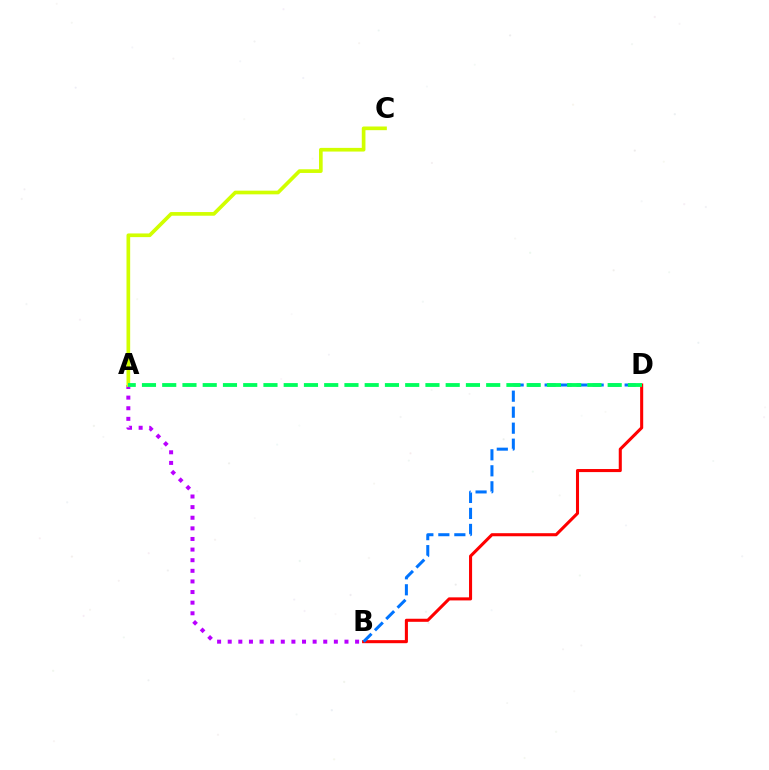{('B', 'D'): [{'color': '#ff0000', 'line_style': 'solid', 'thickness': 2.21}, {'color': '#0074ff', 'line_style': 'dashed', 'thickness': 2.17}], ('A', 'B'): [{'color': '#b900ff', 'line_style': 'dotted', 'thickness': 2.88}], ('A', 'C'): [{'color': '#d1ff00', 'line_style': 'solid', 'thickness': 2.65}], ('A', 'D'): [{'color': '#00ff5c', 'line_style': 'dashed', 'thickness': 2.75}]}